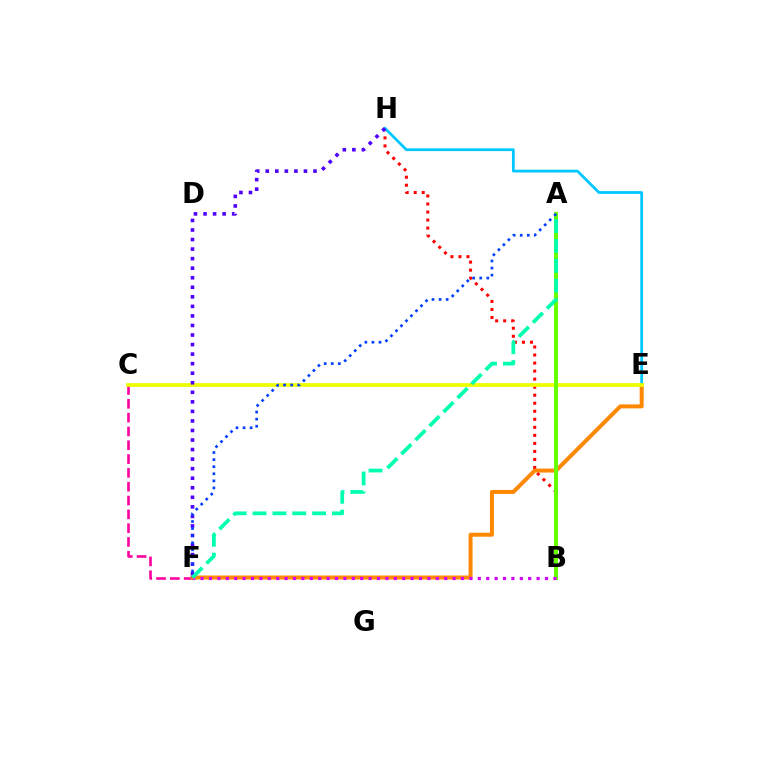{('C', 'F'): [{'color': '#ff00a0', 'line_style': 'dashed', 'thickness': 1.88}], ('B', 'H'): [{'color': '#ff0000', 'line_style': 'dotted', 'thickness': 2.18}], ('E', 'F'): [{'color': '#ff8800', 'line_style': 'solid', 'thickness': 2.87}], ('E', 'H'): [{'color': '#00c7ff', 'line_style': 'solid', 'thickness': 1.99}], ('A', 'B'): [{'color': '#00ff27', 'line_style': 'dashed', 'thickness': 2.83}, {'color': '#66ff00', 'line_style': 'solid', 'thickness': 2.87}], ('C', 'E'): [{'color': '#eeff00', 'line_style': 'solid', 'thickness': 2.68}], ('F', 'H'): [{'color': '#4f00ff', 'line_style': 'dotted', 'thickness': 2.59}], ('B', 'F'): [{'color': '#d600ff', 'line_style': 'dotted', 'thickness': 2.28}], ('A', 'F'): [{'color': '#003fff', 'line_style': 'dotted', 'thickness': 1.92}, {'color': '#00ffaf', 'line_style': 'dashed', 'thickness': 2.7}]}